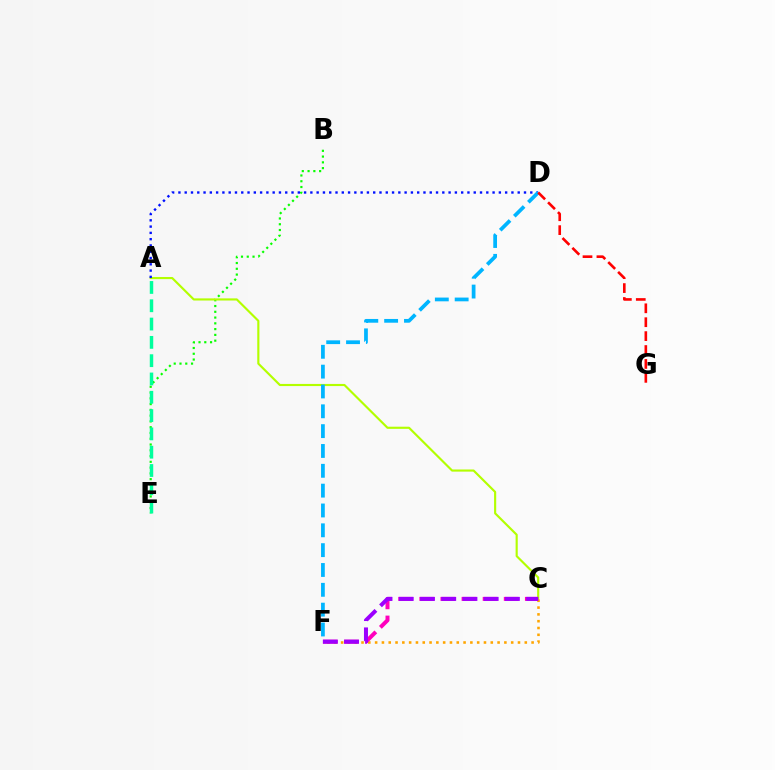{('B', 'E'): [{'color': '#08ff00', 'line_style': 'dotted', 'thickness': 1.57}], ('A', 'C'): [{'color': '#b3ff00', 'line_style': 'solid', 'thickness': 1.54}], ('C', 'F'): [{'color': '#ffa500', 'line_style': 'dotted', 'thickness': 1.85}, {'color': '#ff00bd', 'line_style': 'dashed', 'thickness': 2.87}, {'color': '#9b00ff', 'line_style': 'dashed', 'thickness': 2.88}], ('A', 'E'): [{'color': '#00ff9d', 'line_style': 'dashed', 'thickness': 2.49}], ('A', 'D'): [{'color': '#0010ff', 'line_style': 'dotted', 'thickness': 1.71}], ('D', 'F'): [{'color': '#00b5ff', 'line_style': 'dashed', 'thickness': 2.69}], ('D', 'G'): [{'color': '#ff0000', 'line_style': 'dashed', 'thickness': 1.89}]}